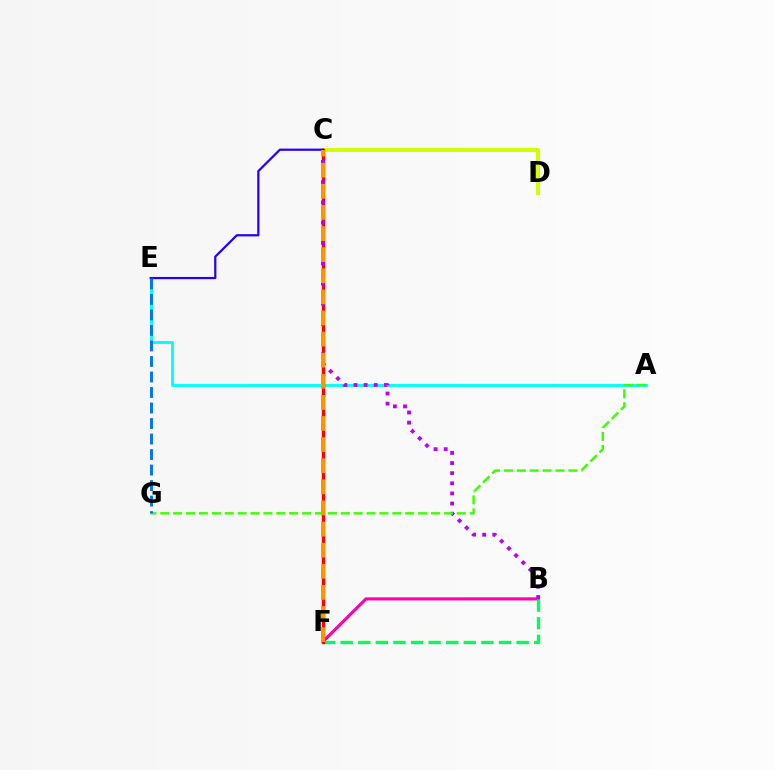{('C', 'D'): [{'color': '#d1ff00', 'line_style': 'solid', 'thickness': 2.87}], ('A', 'E'): [{'color': '#00fff6', 'line_style': 'solid', 'thickness': 2.07}], ('B', 'F'): [{'color': '#ff00ac', 'line_style': 'solid', 'thickness': 2.24}, {'color': '#00ff5c', 'line_style': 'dashed', 'thickness': 2.39}], ('C', 'F'): [{'color': '#ff0000', 'line_style': 'solid', 'thickness': 2.46}, {'color': '#ff9400', 'line_style': 'dashed', 'thickness': 2.87}], ('B', 'C'): [{'color': '#b900ff', 'line_style': 'dotted', 'thickness': 2.75}], ('C', 'E'): [{'color': '#2500ff', 'line_style': 'solid', 'thickness': 1.6}], ('A', 'G'): [{'color': '#3dff00', 'line_style': 'dashed', 'thickness': 1.75}], ('E', 'G'): [{'color': '#0074ff', 'line_style': 'dashed', 'thickness': 2.11}]}